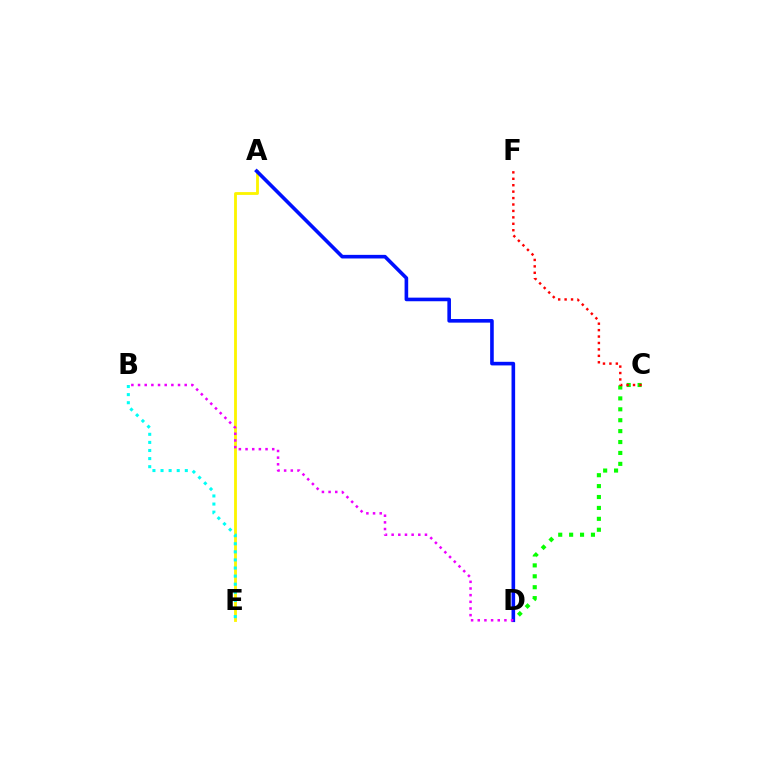{('C', 'D'): [{'color': '#08ff00', 'line_style': 'dotted', 'thickness': 2.96}], ('A', 'E'): [{'color': '#fcf500', 'line_style': 'solid', 'thickness': 2.03}], ('C', 'F'): [{'color': '#ff0000', 'line_style': 'dotted', 'thickness': 1.75}], ('A', 'D'): [{'color': '#0010ff', 'line_style': 'solid', 'thickness': 2.6}], ('B', 'E'): [{'color': '#00fff6', 'line_style': 'dotted', 'thickness': 2.2}], ('B', 'D'): [{'color': '#ee00ff', 'line_style': 'dotted', 'thickness': 1.81}]}